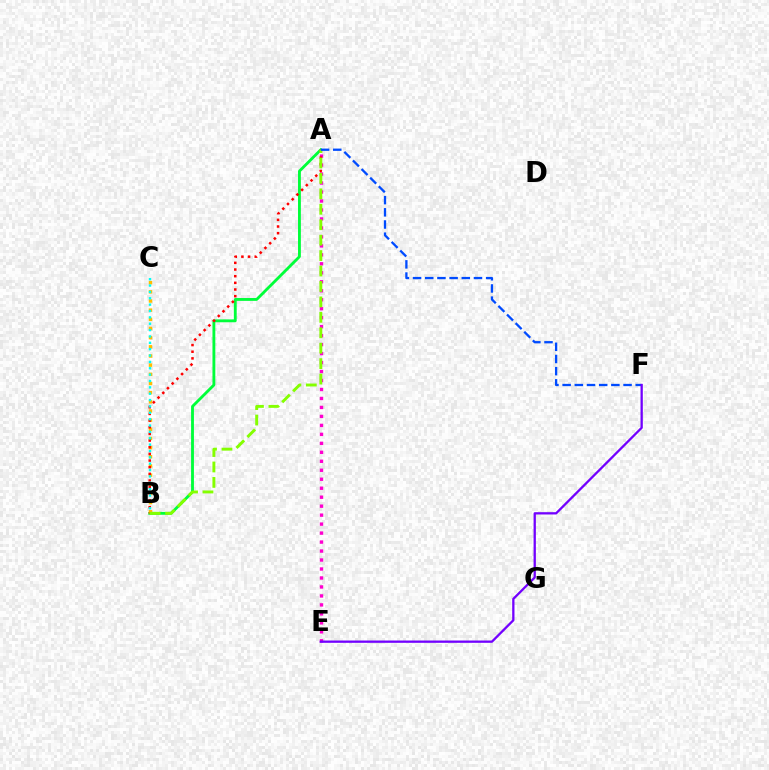{('A', 'B'): [{'color': '#00ff39', 'line_style': 'solid', 'thickness': 2.05}, {'color': '#ff0000', 'line_style': 'dotted', 'thickness': 1.81}, {'color': '#84ff00', 'line_style': 'dashed', 'thickness': 2.1}], ('A', 'E'): [{'color': '#ff00cf', 'line_style': 'dotted', 'thickness': 2.44}], ('B', 'C'): [{'color': '#ffbd00', 'line_style': 'dotted', 'thickness': 2.49}, {'color': '#00fff6', 'line_style': 'dotted', 'thickness': 1.73}], ('A', 'F'): [{'color': '#004bff', 'line_style': 'dashed', 'thickness': 1.65}], ('E', 'F'): [{'color': '#7200ff', 'line_style': 'solid', 'thickness': 1.65}]}